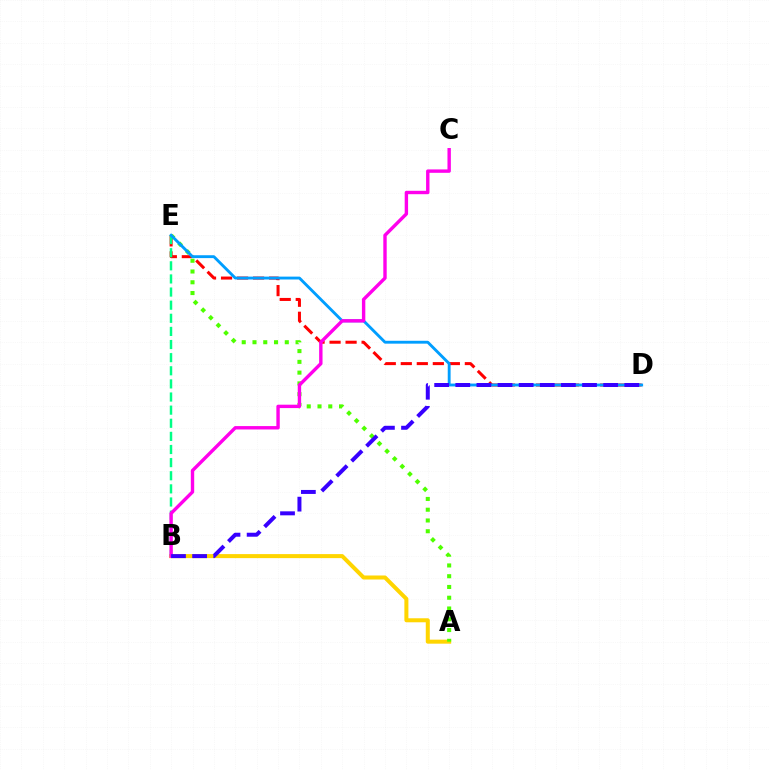{('A', 'B'): [{'color': '#ffd500', 'line_style': 'solid', 'thickness': 2.89}], ('D', 'E'): [{'color': '#ff0000', 'line_style': 'dashed', 'thickness': 2.18}, {'color': '#009eff', 'line_style': 'solid', 'thickness': 2.06}], ('A', 'E'): [{'color': '#4fff00', 'line_style': 'dotted', 'thickness': 2.92}], ('B', 'E'): [{'color': '#00ff86', 'line_style': 'dashed', 'thickness': 1.78}], ('B', 'C'): [{'color': '#ff00ed', 'line_style': 'solid', 'thickness': 2.44}], ('B', 'D'): [{'color': '#3700ff', 'line_style': 'dashed', 'thickness': 2.87}]}